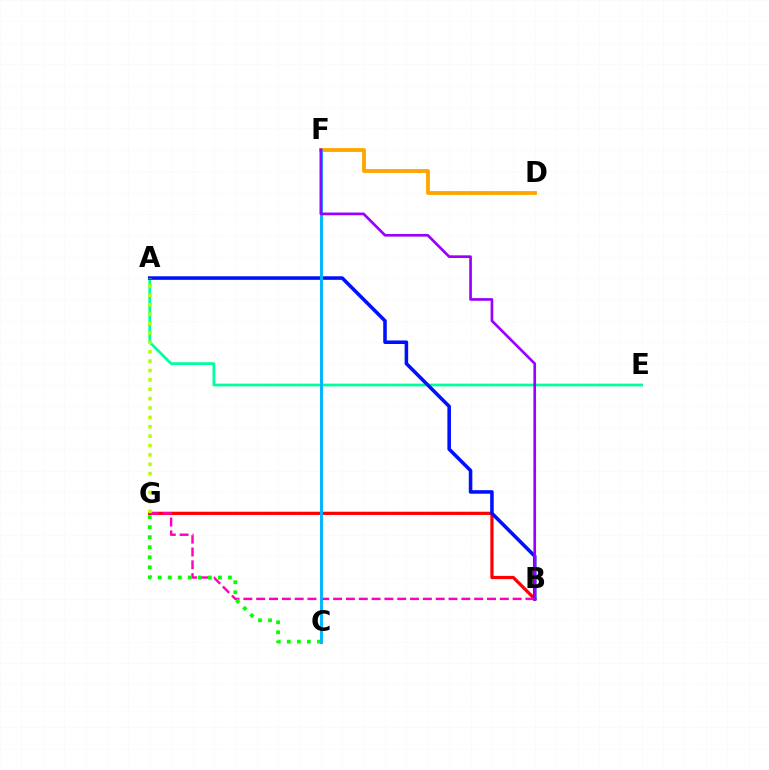{('B', 'G'): [{'color': '#ff0000', 'line_style': 'solid', 'thickness': 2.33}, {'color': '#ff00bd', 'line_style': 'dashed', 'thickness': 1.74}], ('A', 'E'): [{'color': '#00ff9d', 'line_style': 'solid', 'thickness': 1.97}], ('A', 'B'): [{'color': '#0010ff', 'line_style': 'solid', 'thickness': 2.56}], ('D', 'F'): [{'color': '#ffa500', 'line_style': 'solid', 'thickness': 2.76}], ('C', 'G'): [{'color': '#08ff00', 'line_style': 'dotted', 'thickness': 2.73}], ('C', 'F'): [{'color': '#00b5ff', 'line_style': 'solid', 'thickness': 2.09}], ('A', 'G'): [{'color': '#b3ff00', 'line_style': 'dotted', 'thickness': 2.55}], ('B', 'F'): [{'color': '#9b00ff', 'line_style': 'solid', 'thickness': 1.93}]}